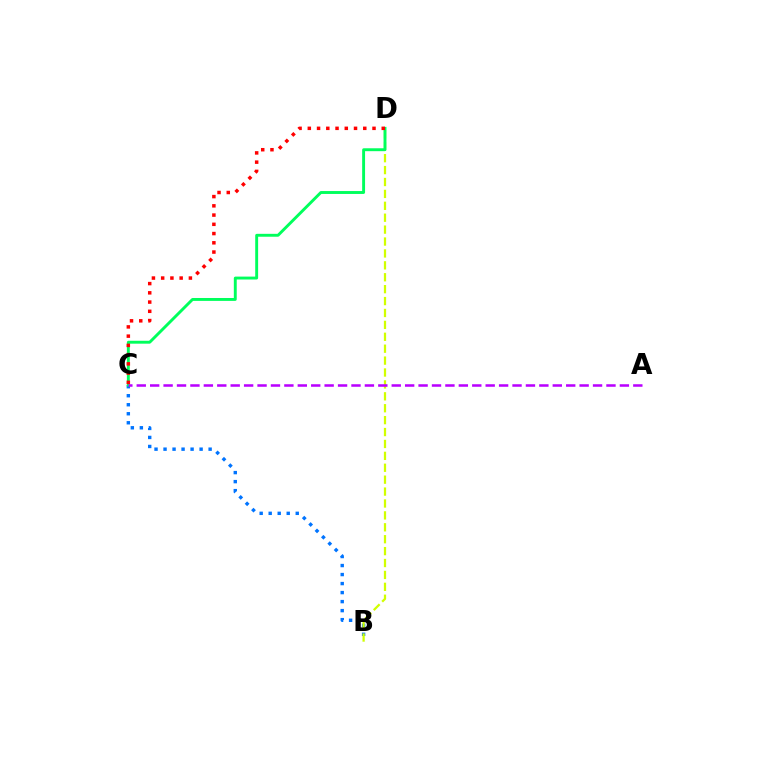{('B', 'C'): [{'color': '#0074ff', 'line_style': 'dotted', 'thickness': 2.45}], ('B', 'D'): [{'color': '#d1ff00', 'line_style': 'dashed', 'thickness': 1.62}], ('C', 'D'): [{'color': '#00ff5c', 'line_style': 'solid', 'thickness': 2.09}, {'color': '#ff0000', 'line_style': 'dotted', 'thickness': 2.51}], ('A', 'C'): [{'color': '#b900ff', 'line_style': 'dashed', 'thickness': 1.82}]}